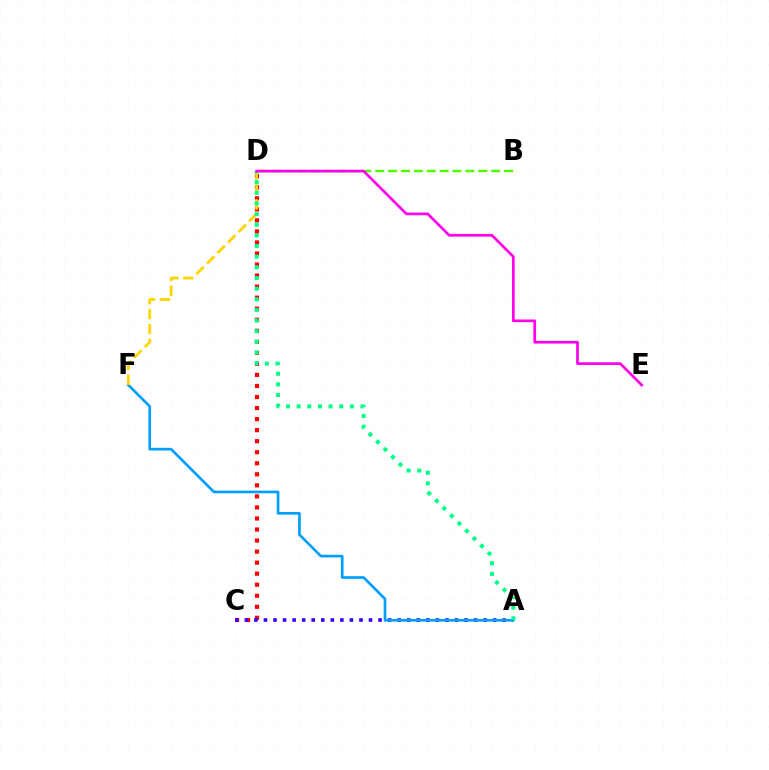{('C', 'D'): [{'color': '#ff0000', 'line_style': 'dotted', 'thickness': 3.0}], ('B', 'D'): [{'color': '#4fff00', 'line_style': 'dashed', 'thickness': 1.75}], ('A', 'C'): [{'color': '#3700ff', 'line_style': 'dotted', 'thickness': 2.6}], ('A', 'F'): [{'color': '#009eff', 'line_style': 'solid', 'thickness': 1.91}], ('D', 'F'): [{'color': '#ffd500', 'line_style': 'dashed', 'thickness': 2.03}], ('A', 'D'): [{'color': '#00ff86', 'line_style': 'dotted', 'thickness': 2.89}], ('D', 'E'): [{'color': '#ff00ed', 'line_style': 'solid', 'thickness': 1.95}]}